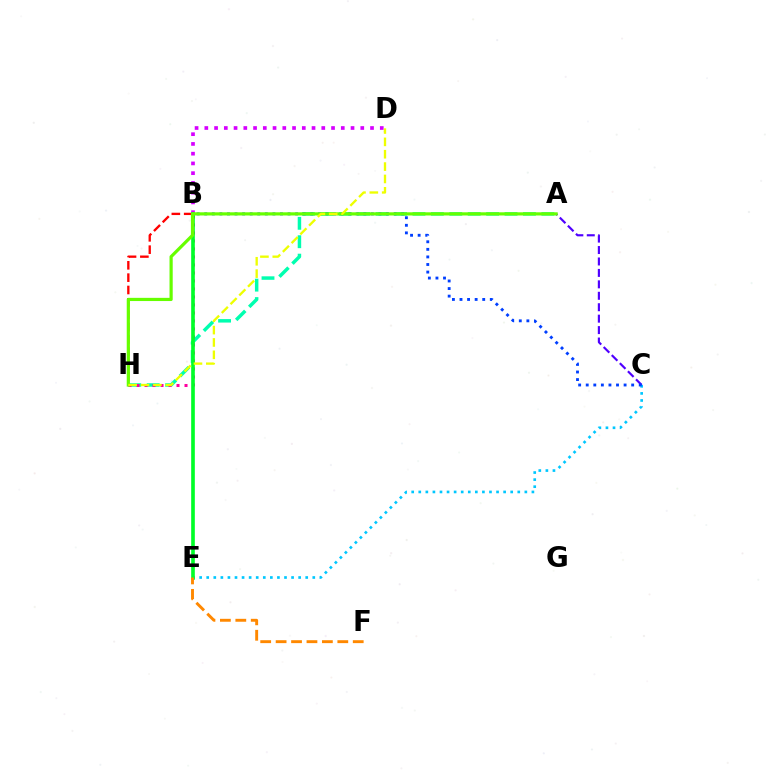{('A', 'H'): [{'color': '#00ffaf', 'line_style': 'dashed', 'thickness': 2.5}, {'color': '#66ff00', 'line_style': 'solid', 'thickness': 2.3}], ('C', 'E'): [{'color': '#00c7ff', 'line_style': 'dotted', 'thickness': 1.92}], ('A', 'C'): [{'color': '#4f00ff', 'line_style': 'dashed', 'thickness': 1.55}], ('B', 'H'): [{'color': '#ff00a0', 'line_style': 'dotted', 'thickness': 2.17}, {'color': '#ff0000', 'line_style': 'dashed', 'thickness': 1.68}], ('B', 'C'): [{'color': '#003fff', 'line_style': 'dotted', 'thickness': 2.06}], ('B', 'D'): [{'color': '#d600ff', 'line_style': 'dotted', 'thickness': 2.65}], ('B', 'E'): [{'color': '#00ff27', 'line_style': 'solid', 'thickness': 2.63}], ('D', 'H'): [{'color': '#eeff00', 'line_style': 'dashed', 'thickness': 1.68}], ('E', 'F'): [{'color': '#ff8800', 'line_style': 'dashed', 'thickness': 2.1}]}